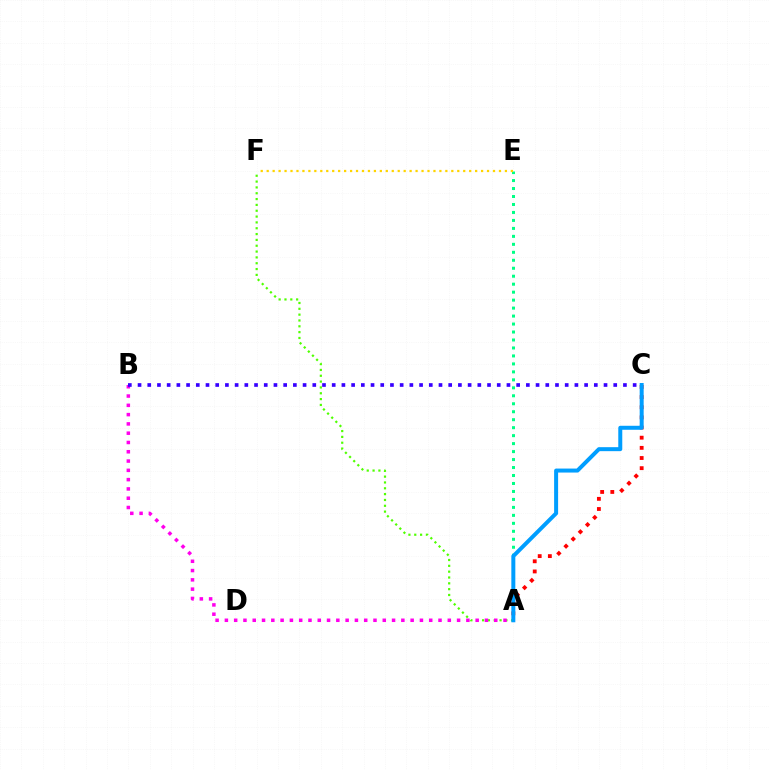{('A', 'E'): [{'color': '#00ff86', 'line_style': 'dotted', 'thickness': 2.17}], ('A', 'C'): [{'color': '#ff0000', 'line_style': 'dotted', 'thickness': 2.76}, {'color': '#009eff', 'line_style': 'solid', 'thickness': 2.87}], ('A', 'F'): [{'color': '#4fff00', 'line_style': 'dotted', 'thickness': 1.58}], ('A', 'B'): [{'color': '#ff00ed', 'line_style': 'dotted', 'thickness': 2.52}], ('B', 'C'): [{'color': '#3700ff', 'line_style': 'dotted', 'thickness': 2.64}], ('E', 'F'): [{'color': '#ffd500', 'line_style': 'dotted', 'thickness': 1.62}]}